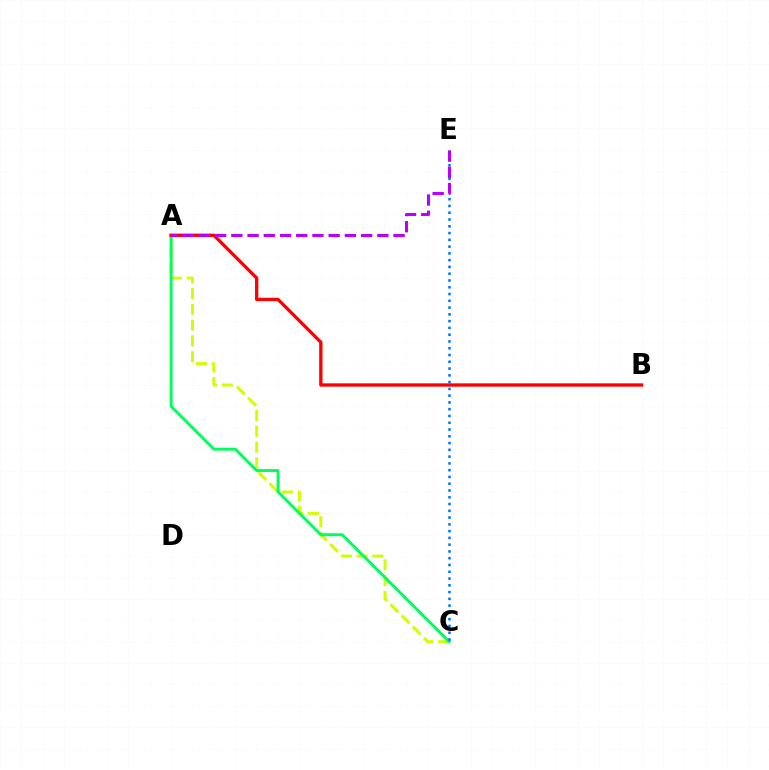{('A', 'C'): [{'color': '#d1ff00', 'line_style': 'dashed', 'thickness': 2.14}, {'color': '#00ff5c', 'line_style': 'solid', 'thickness': 2.12}], ('C', 'E'): [{'color': '#0074ff', 'line_style': 'dotted', 'thickness': 1.84}], ('A', 'B'): [{'color': '#ff0000', 'line_style': 'solid', 'thickness': 2.38}], ('A', 'E'): [{'color': '#b900ff', 'line_style': 'dashed', 'thickness': 2.2}]}